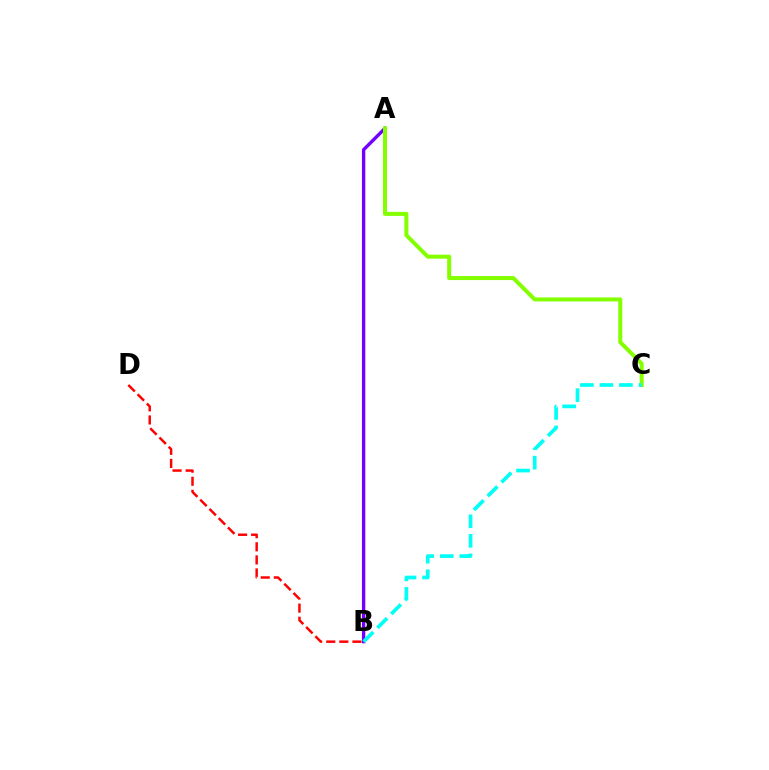{('B', 'D'): [{'color': '#ff0000', 'line_style': 'dashed', 'thickness': 1.78}], ('A', 'B'): [{'color': '#7200ff', 'line_style': 'solid', 'thickness': 2.43}], ('A', 'C'): [{'color': '#84ff00', 'line_style': 'solid', 'thickness': 2.89}], ('B', 'C'): [{'color': '#00fff6', 'line_style': 'dashed', 'thickness': 2.66}]}